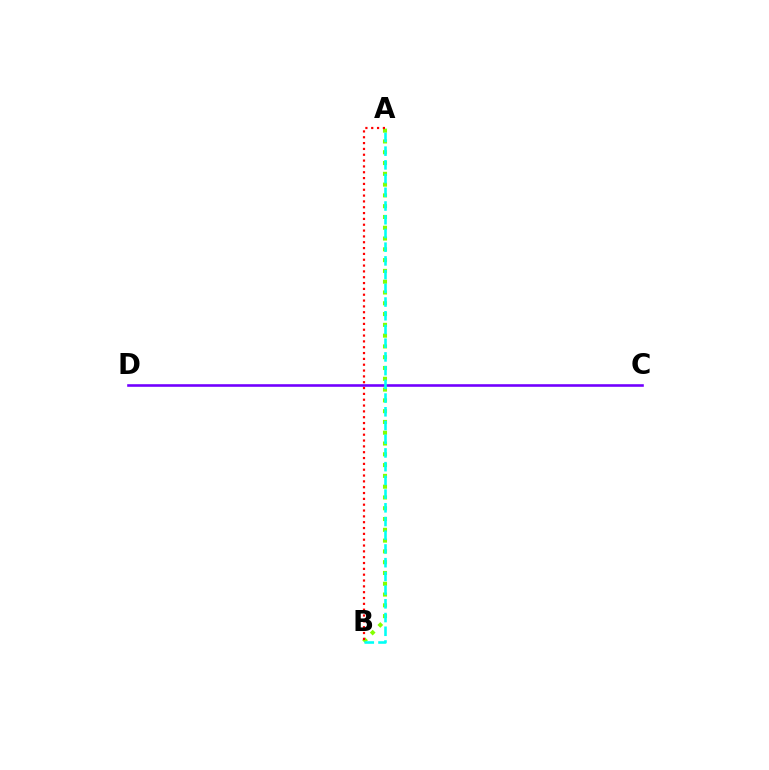{('A', 'B'): [{'color': '#84ff00', 'line_style': 'dotted', 'thickness': 2.93}, {'color': '#ff0000', 'line_style': 'dotted', 'thickness': 1.58}, {'color': '#00fff6', 'line_style': 'dashed', 'thickness': 1.86}], ('C', 'D'): [{'color': '#7200ff', 'line_style': 'solid', 'thickness': 1.88}]}